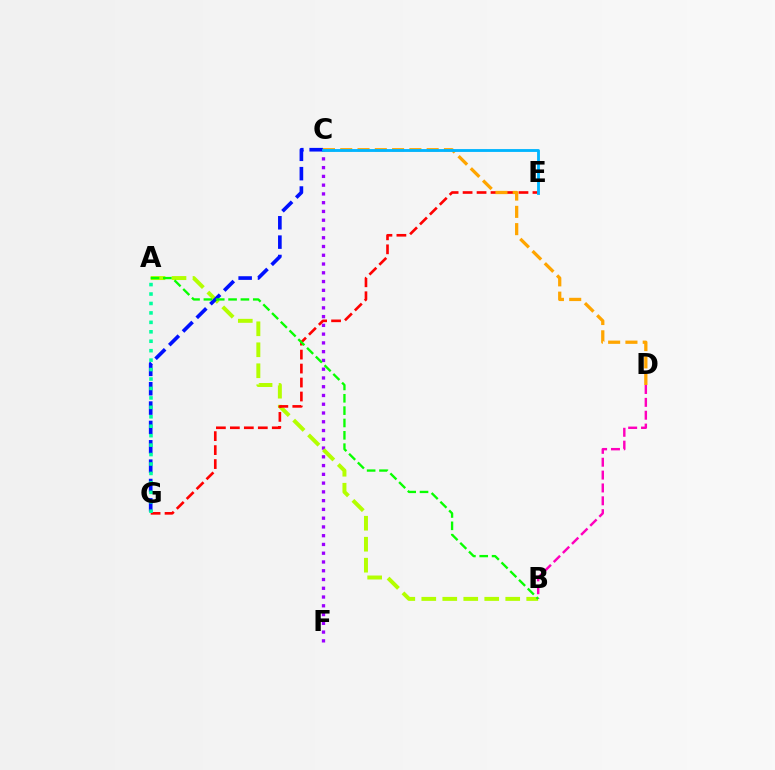{('C', 'F'): [{'color': '#9b00ff', 'line_style': 'dotted', 'thickness': 2.38}], ('A', 'B'): [{'color': '#b3ff00', 'line_style': 'dashed', 'thickness': 2.85}, {'color': '#08ff00', 'line_style': 'dashed', 'thickness': 1.68}], ('C', 'G'): [{'color': '#0010ff', 'line_style': 'dashed', 'thickness': 2.63}], ('E', 'G'): [{'color': '#ff0000', 'line_style': 'dashed', 'thickness': 1.9}], ('B', 'D'): [{'color': '#ff00bd', 'line_style': 'dashed', 'thickness': 1.75}], ('C', 'D'): [{'color': '#ffa500', 'line_style': 'dashed', 'thickness': 2.35}], ('C', 'E'): [{'color': '#00b5ff', 'line_style': 'solid', 'thickness': 2.05}], ('A', 'G'): [{'color': '#00ff9d', 'line_style': 'dotted', 'thickness': 2.57}]}